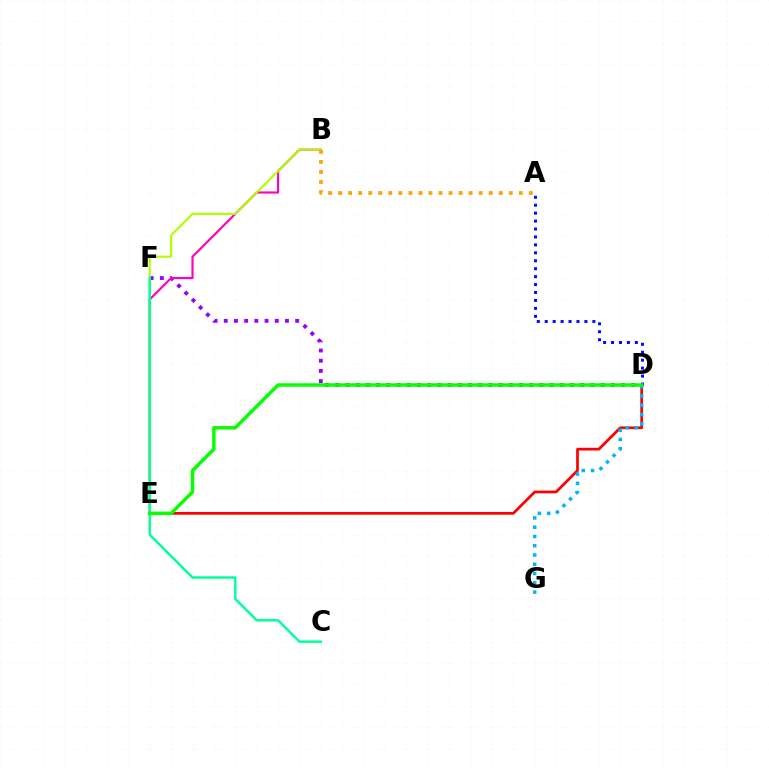{('A', 'D'): [{'color': '#0010ff', 'line_style': 'dotted', 'thickness': 2.16}], ('D', 'F'): [{'color': '#9b00ff', 'line_style': 'dotted', 'thickness': 2.77}], ('B', 'E'): [{'color': '#ff00bd', 'line_style': 'solid', 'thickness': 1.56}, {'color': '#b3ff00', 'line_style': 'solid', 'thickness': 1.55}], ('D', 'E'): [{'color': '#ff0000', 'line_style': 'solid', 'thickness': 1.96}, {'color': '#08ff00', 'line_style': 'solid', 'thickness': 2.5}], ('D', 'G'): [{'color': '#00b5ff', 'line_style': 'dotted', 'thickness': 2.52}], ('C', 'F'): [{'color': '#00ff9d', 'line_style': 'solid', 'thickness': 1.77}], ('A', 'B'): [{'color': '#ffa500', 'line_style': 'dotted', 'thickness': 2.73}]}